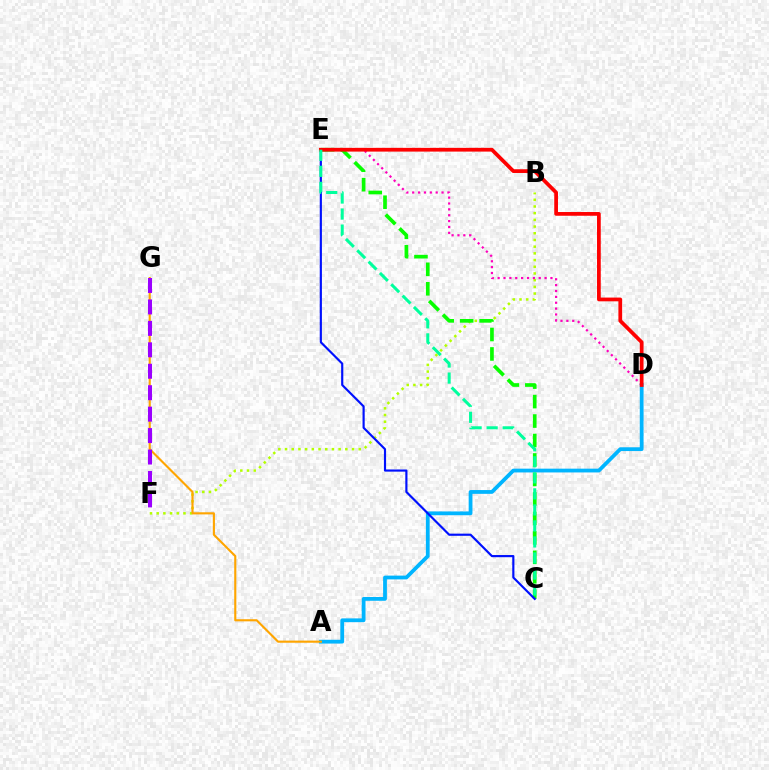{('A', 'D'): [{'color': '#00b5ff', 'line_style': 'solid', 'thickness': 2.72}], ('B', 'F'): [{'color': '#b3ff00', 'line_style': 'dotted', 'thickness': 1.82}], ('A', 'G'): [{'color': '#ffa500', 'line_style': 'solid', 'thickness': 1.53}], ('C', 'E'): [{'color': '#08ff00', 'line_style': 'dashed', 'thickness': 2.64}, {'color': '#0010ff', 'line_style': 'solid', 'thickness': 1.56}, {'color': '#00ff9d', 'line_style': 'dashed', 'thickness': 2.18}], ('D', 'E'): [{'color': '#ff00bd', 'line_style': 'dotted', 'thickness': 1.59}, {'color': '#ff0000', 'line_style': 'solid', 'thickness': 2.69}], ('F', 'G'): [{'color': '#9b00ff', 'line_style': 'dashed', 'thickness': 2.91}]}